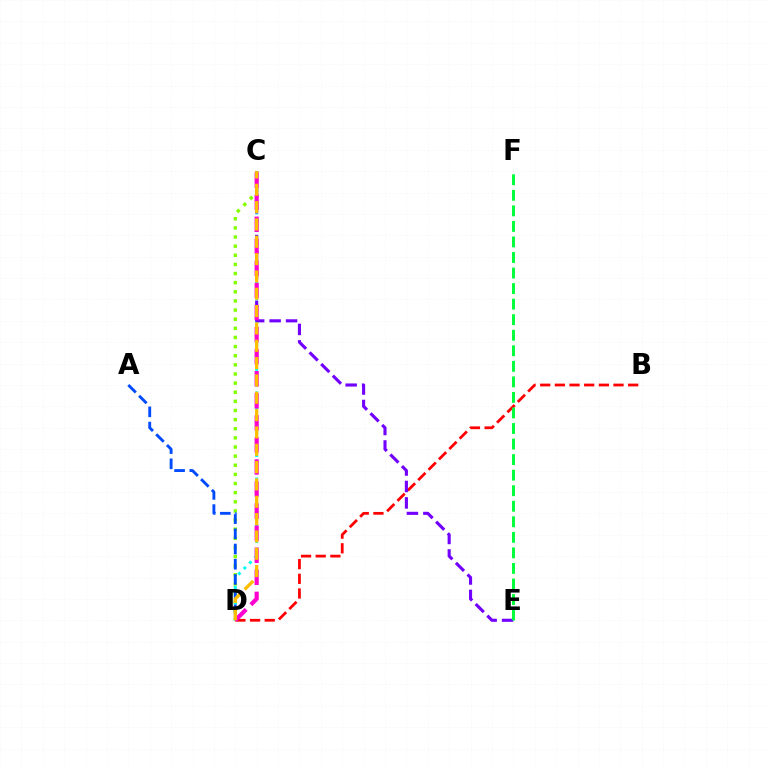{('C', 'D'): [{'color': '#84ff00', 'line_style': 'dotted', 'thickness': 2.48}, {'color': '#00fff6', 'line_style': 'dotted', 'thickness': 2.13}, {'color': '#ff00cf', 'line_style': 'dashed', 'thickness': 3.0}, {'color': '#ffbd00', 'line_style': 'dashed', 'thickness': 2.35}], ('A', 'D'): [{'color': '#004bff', 'line_style': 'dashed', 'thickness': 2.07}], ('B', 'D'): [{'color': '#ff0000', 'line_style': 'dashed', 'thickness': 1.99}], ('C', 'E'): [{'color': '#7200ff', 'line_style': 'dashed', 'thickness': 2.23}], ('E', 'F'): [{'color': '#00ff39', 'line_style': 'dashed', 'thickness': 2.11}]}